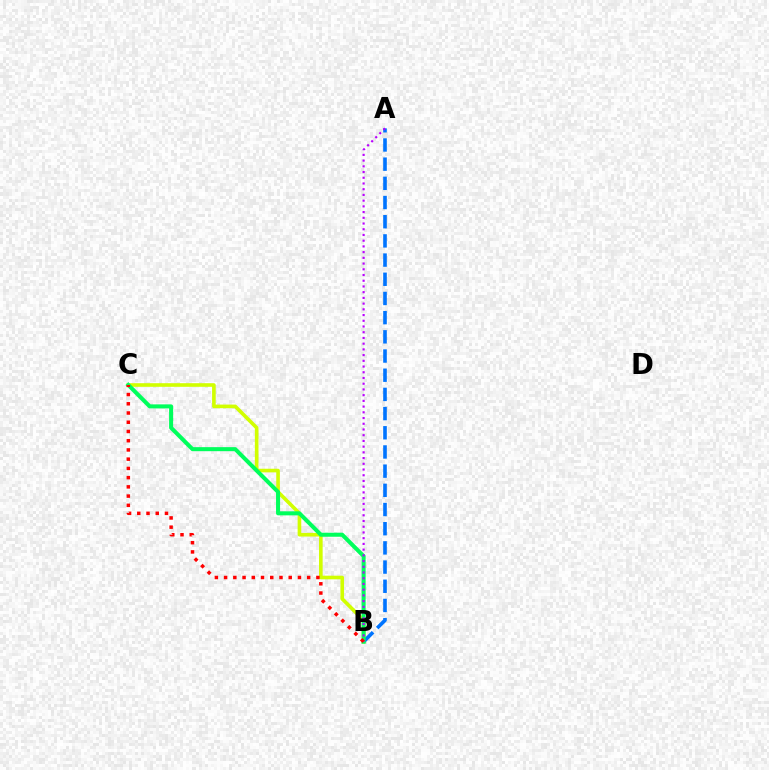{('B', 'C'): [{'color': '#d1ff00', 'line_style': 'solid', 'thickness': 2.61}, {'color': '#00ff5c', 'line_style': 'solid', 'thickness': 2.91}, {'color': '#ff0000', 'line_style': 'dotted', 'thickness': 2.51}], ('A', 'B'): [{'color': '#0074ff', 'line_style': 'dashed', 'thickness': 2.61}, {'color': '#b900ff', 'line_style': 'dotted', 'thickness': 1.55}]}